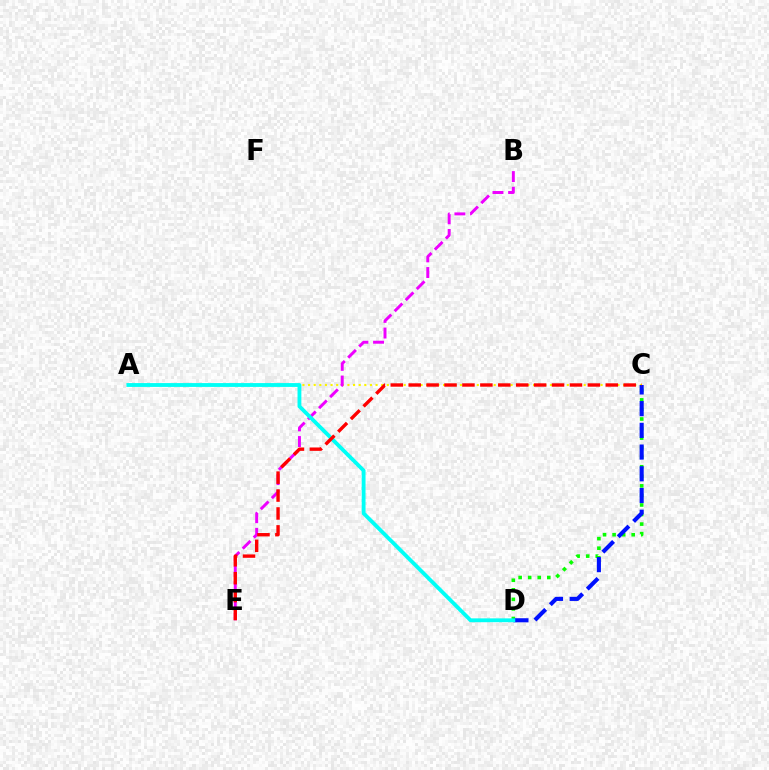{('A', 'C'): [{'color': '#fcf500', 'line_style': 'dotted', 'thickness': 1.53}], ('C', 'D'): [{'color': '#08ff00', 'line_style': 'dotted', 'thickness': 2.6}, {'color': '#0010ff', 'line_style': 'dashed', 'thickness': 2.95}], ('B', 'E'): [{'color': '#ee00ff', 'line_style': 'dashed', 'thickness': 2.13}], ('A', 'D'): [{'color': '#00fff6', 'line_style': 'solid', 'thickness': 2.76}], ('C', 'E'): [{'color': '#ff0000', 'line_style': 'dashed', 'thickness': 2.43}]}